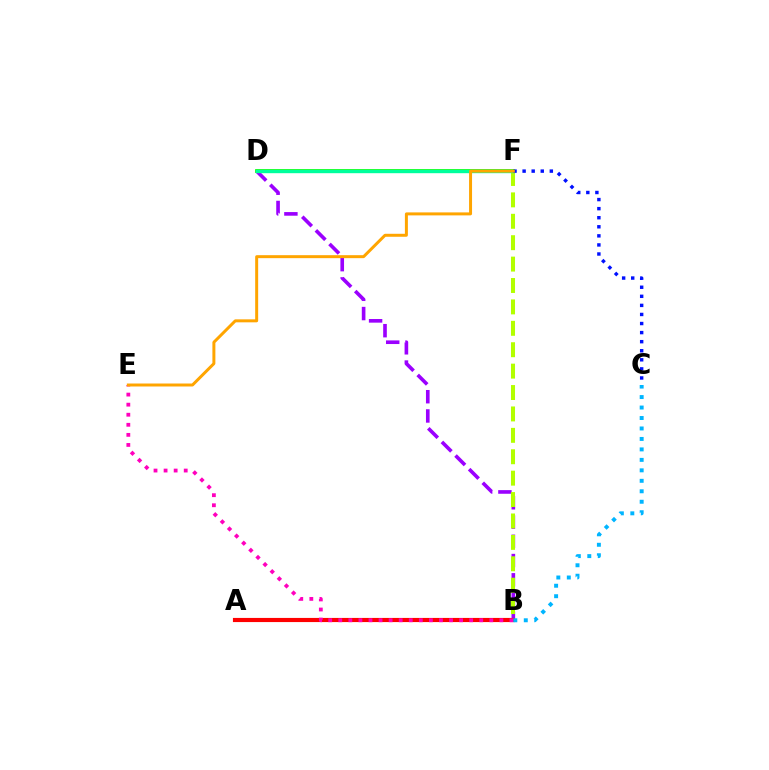{('B', 'D'): [{'color': '#9b00ff', 'line_style': 'dashed', 'thickness': 2.62}], ('D', 'F'): [{'color': '#08ff00', 'line_style': 'solid', 'thickness': 2.67}, {'color': '#00ff9d', 'line_style': 'solid', 'thickness': 2.43}], ('A', 'B'): [{'color': '#ff0000', 'line_style': 'solid', 'thickness': 2.99}], ('B', 'F'): [{'color': '#b3ff00', 'line_style': 'dashed', 'thickness': 2.91}], ('B', 'E'): [{'color': '#ff00bd', 'line_style': 'dotted', 'thickness': 2.74}], ('B', 'C'): [{'color': '#00b5ff', 'line_style': 'dotted', 'thickness': 2.84}], ('C', 'F'): [{'color': '#0010ff', 'line_style': 'dotted', 'thickness': 2.46}], ('E', 'F'): [{'color': '#ffa500', 'line_style': 'solid', 'thickness': 2.15}]}